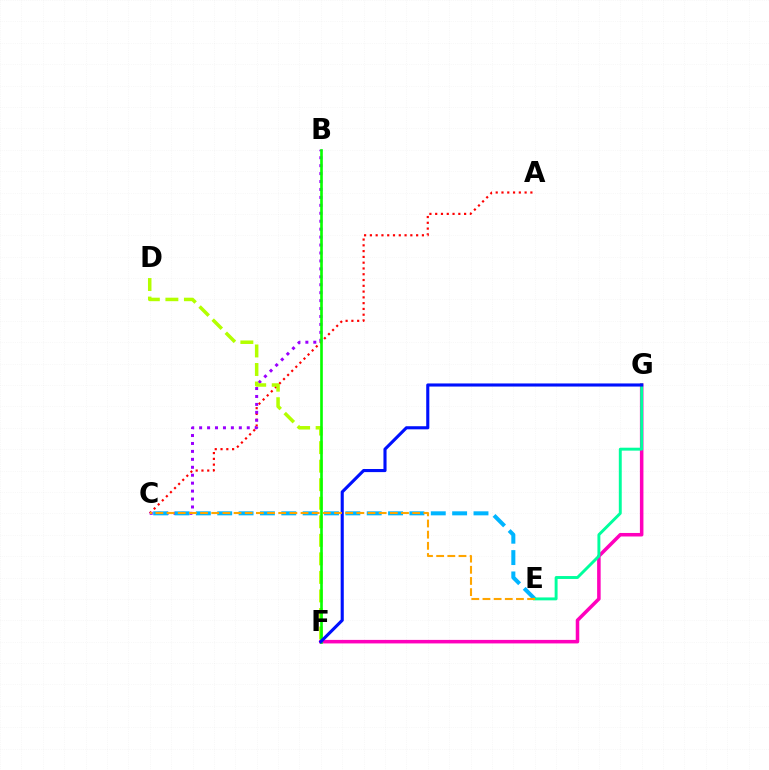{('F', 'G'): [{'color': '#ff00bd', 'line_style': 'solid', 'thickness': 2.54}, {'color': '#0010ff', 'line_style': 'solid', 'thickness': 2.24}], ('A', 'C'): [{'color': '#ff0000', 'line_style': 'dotted', 'thickness': 1.57}], ('B', 'C'): [{'color': '#9b00ff', 'line_style': 'dotted', 'thickness': 2.16}], ('D', 'F'): [{'color': '#b3ff00', 'line_style': 'dashed', 'thickness': 2.52}], ('B', 'F'): [{'color': '#08ff00', 'line_style': 'solid', 'thickness': 1.9}], ('C', 'E'): [{'color': '#00b5ff', 'line_style': 'dashed', 'thickness': 2.9}, {'color': '#ffa500', 'line_style': 'dashed', 'thickness': 1.52}], ('E', 'G'): [{'color': '#00ff9d', 'line_style': 'solid', 'thickness': 2.1}]}